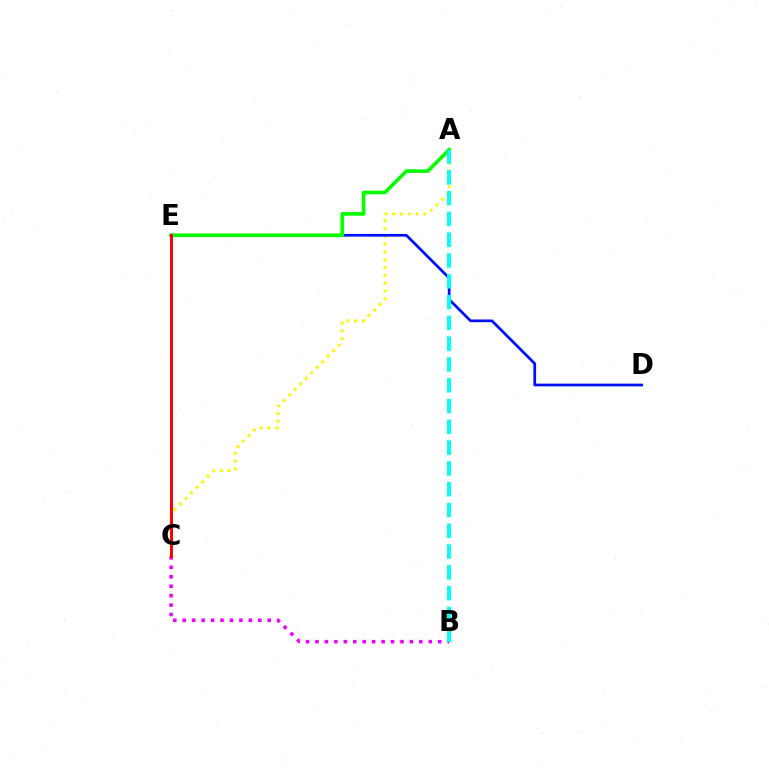{('B', 'C'): [{'color': '#ee00ff', 'line_style': 'dotted', 'thickness': 2.57}], ('A', 'C'): [{'color': '#fcf500', 'line_style': 'dotted', 'thickness': 2.12}], ('D', 'E'): [{'color': '#0010ff', 'line_style': 'solid', 'thickness': 1.96}], ('A', 'E'): [{'color': '#08ff00', 'line_style': 'solid', 'thickness': 2.63}], ('C', 'E'): [{'color': '#ff0000', 'line_style': 'solid', 'thickness': 2.14}], ('A', 'B'): [{'color': '#00fff6', 'line_style': 'dashed', 'thickness': 2.82}]}